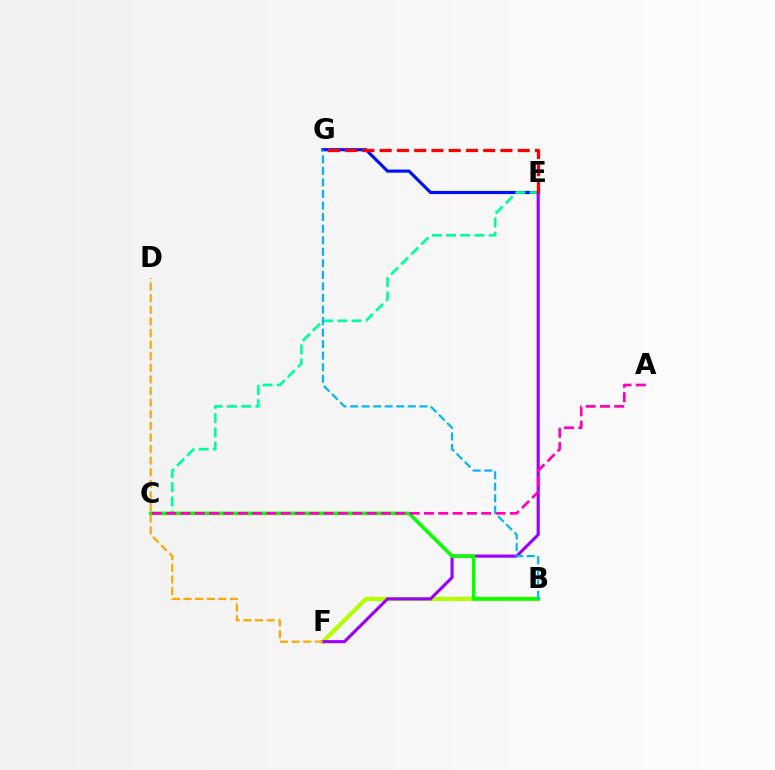{('E', 'G'): [{'color': '#0010ff', 'line_style': 'solid', 'thickness': 2.27}, {'color': '#ff0000', 'line_style': 'dashed', 'thickness': 2.34}], ('B', 'F'): [{'color': '#b3ff00', 'line_style': 'solid', 'thickness': 2.98}], ('C', 'E'): [{'color': '#00ff9d', 'line_style': 'dashed', 'thickness': 1.93}], ('E', 'F'): [{'color': '#9b00ff', 'line_style': 'solid', 'thickness': 2.24}], ('B', 'C'): [{'color': '#08ff00', 'line_style': 'solid', 'thickness': 2.53}], ('A', 'C'): [{'color': '#ff00bd', 'line_style': 'dashed', 'thickness': 1.95}], ('D', 'F'): [{'color': '#ffa500', 'line_style': 'dashed', 'thickness': 1.58}], ('B', 'G'): [{'color': '#00b5ff', 'line_style': 'dashed', 'thickness': 1.57}]}